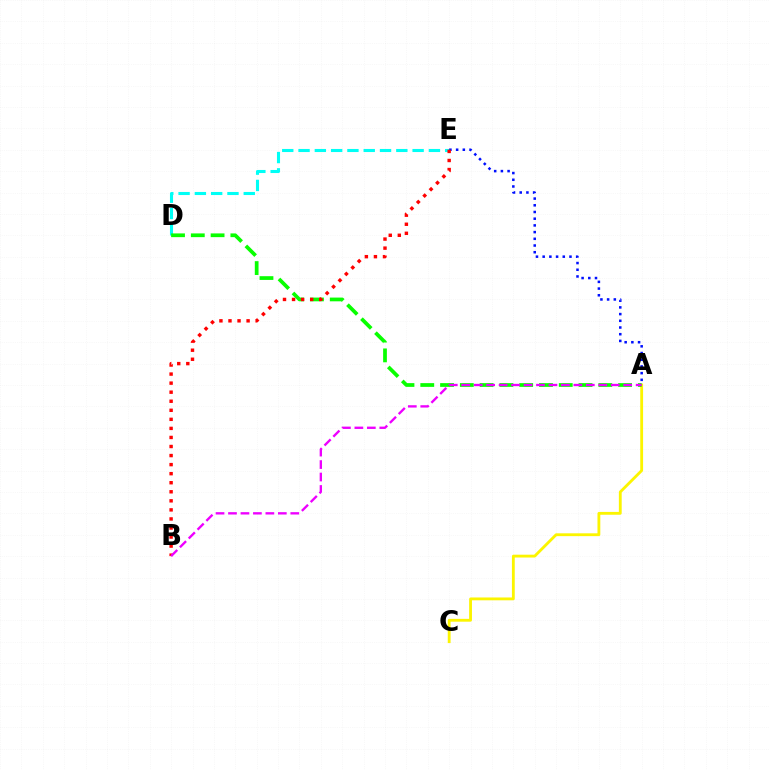{('D', 'E'): [{'color': '#00fff6', 'line_style': 'dashed', 'thickness': 2.21}], ('A', 'C'): [{'color': '#fcf500', 'line_style': 'solid', 'thickness': 2.04}], ('A', 'D'): [{'color': '#08ff00', 'line_style': 'dashed', 'thickness': 2.69}], ('A', 'E'): [{'color': '#0010ff', 'line_style': 'dotted', 'thickness': 1.82}], ('B', 'E'): [{'color': '#ff0000', 'line_style': 'dotted', 'thickness': 2.46}], ('A', 'B'): [{'color': '#ee00ff', 'line_style': 'dashed', 'thickness': 1.69}]}